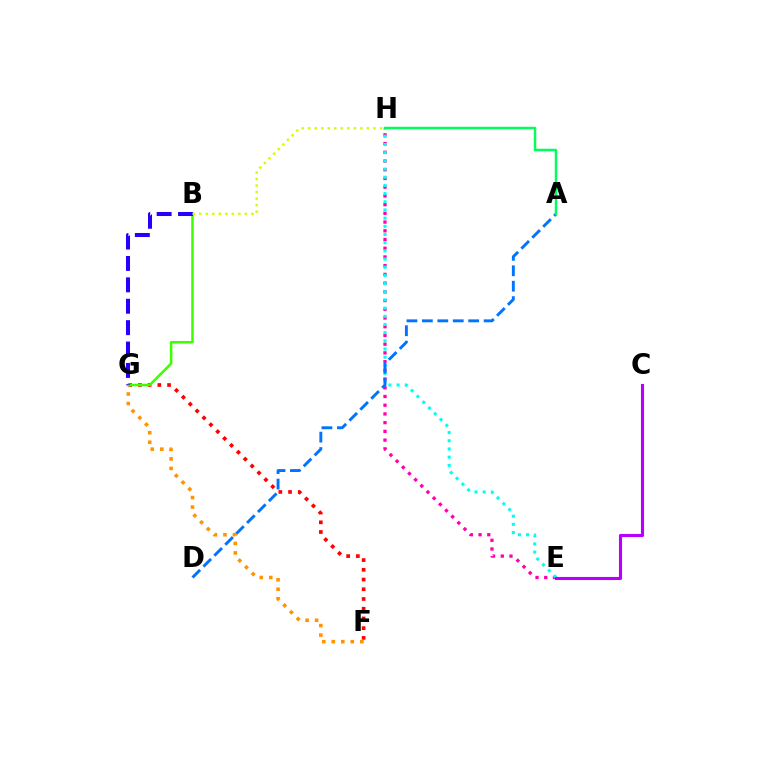{('E', 'H'): [{'color': '#ff00ac', 'line_style': 'dotted', 'thickness': 2.37}, {'color': '#00fff6', 'line_style': 'dotted', 'thickness': 2.22}], ('F', 'G'): [{'color': '#ff0000', 'line_style': 'dotted', 'thickness': 2.64}, {'color': '#ff9400', 'line_style': 'dotted', 'thickness': 2.58}], ('A', 'D'): [{'color': '#0074ff', 'line_style': 'dashed', 'thickness': 2.1}], ('B', 'G'): [{'color': '#3dff00', 'line_style': 'solid', 'thickness': 1.83}, {'color': '#2500ff', 'line_style': 'dashed', 'thickness': 2.91}], ('C', 'E'): [{'color': '#b900ff', 'line_style': 'solid', 'thickness': 2.24}], ('A', 'H'): [{'color': '#00ff5c', 'line_style': 'solid', 'thickness': 1.79}], ('B', 'H'): [{'color': '#d1ff00', 'line_style': 'dotted', 'thickness': 1.77}]}